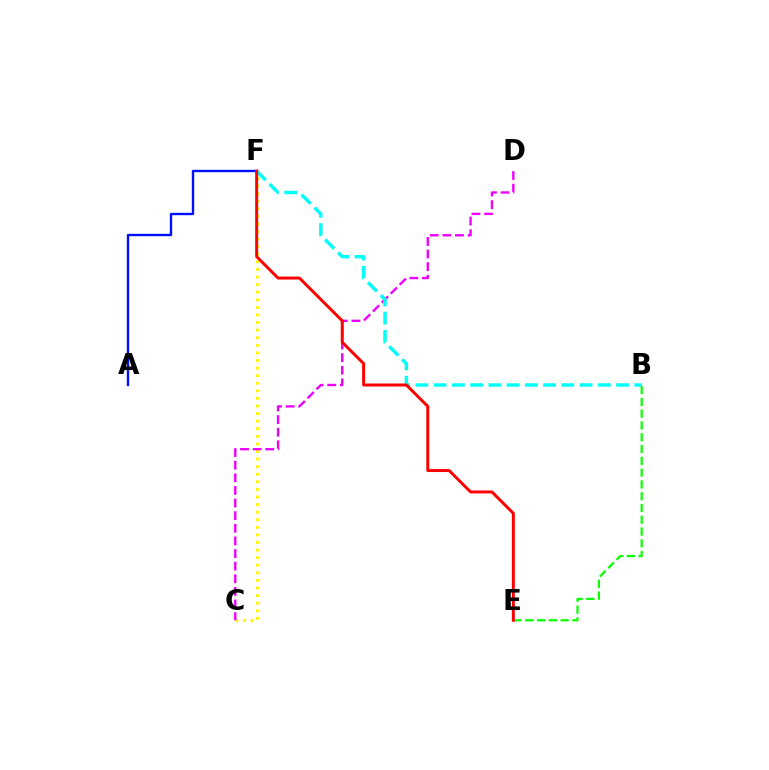{('A', 'F'): [{'color': '#0010ff', 'line_style': 'solid', 'thickness': 1.71}], ('C', 'F'): [{'color': '#fcf500', 'line_style': 'dotted', 'thickness': 2.06}], ('C', 'D'): [{'color': '#ee00ff', 'line_style': 'dashed', 'thickness': 1.71}], ('B', 'F'): [{'color': '#00fff6', 'line_style': 'dashed', 'thickness': 2.48}], ('B', 'E'): [{'color': '#08ff00', 'line_style': 'dashed', 'thickness': 1.6}], ('E', 'F'): [{'color': '#ff0000', 'line_style': 'solid', 'thickness': 2.14}]}